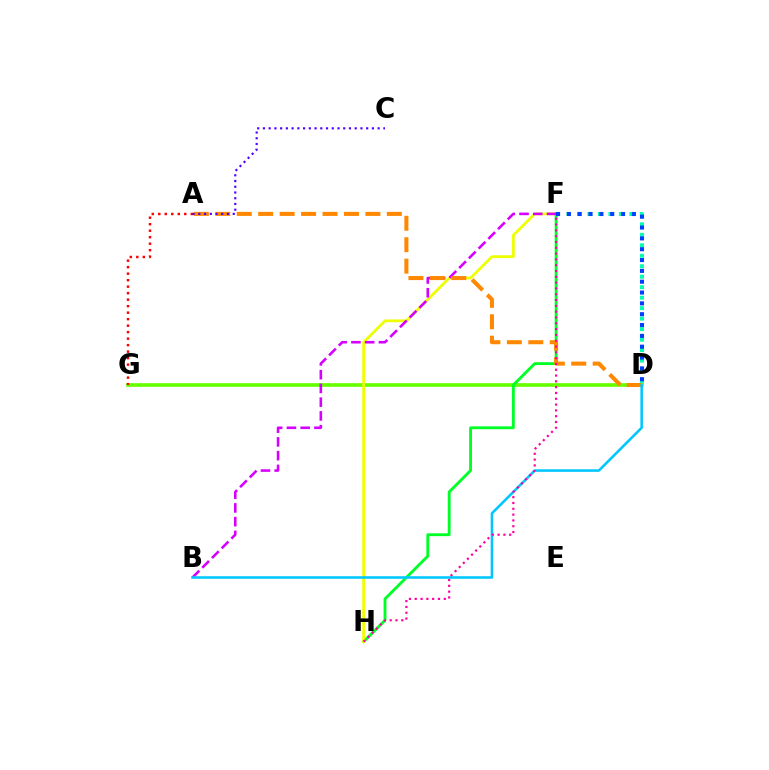{('D', 'F'): [{'color': '#00ffaf', 'line_style': 'dotted', 'thickness': 2.85}, {'color': '#003fff', 'line_style': 'dotted', 'thickness': 2.94}], ('D', 'G'): [{'color': '#66ff00', 'line_style': 'solid', 'thickness': 2.66}], ('F', 'H'): [{'color': '#00ff27', 'line_style': 'solid', 'thickness': 2.06}, {'color': '#eeff00', 'line_style': 'solid', 'thickness': 1.99}, {'color': '#ff00a0', 'line_style': 'dotted', 'thickness': 1.58}], ('A', 'G'): [{'color': '#ff0000', 'line_style': 'dotted', 'thickness': 1.77}], ('B', 'F'): [{'color': '#d600ff', 'line_style': 'dashed', 'thickness': 1.87}], ('A', 'D'): [{'color': '#ff8800', 'line_style': 'dashed', 'thickness': 2.91}], ('B', 'D'): [{'color': '#00c7ff', 'line_style': 'solid', 'thickness': 1.85}], ('A', 'C'): [{'color': '#4f00ff', 'line_style': 'dotted', 'thickness': 1.56}]}